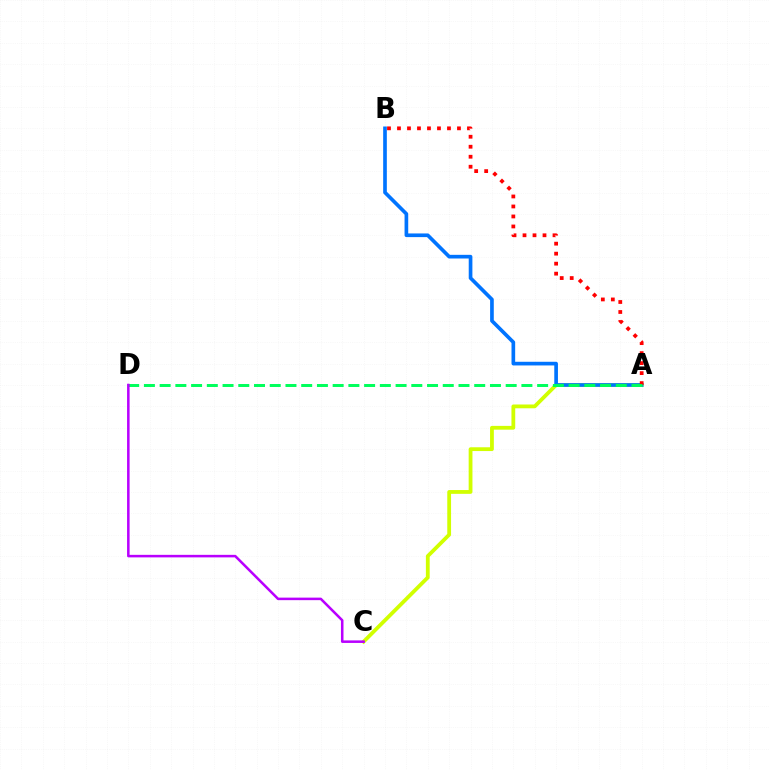{('A', 'C'): [{'color': '#d1ff00', 'line_style': 'solid', 'thickness': 2.73}], ('A', 'B'): [{'color': '#0074ff', 'line_style': 'solid', 'thickness': 2.64}, {'color': '#ff0000', 'line_style': 'dotted', 'thickness': 2.72}], ('A', 'D'): [{'color': '#00ff5c', 'line_style': 'dashed', 'thickness': 2.14}], ('C', 'D'): [{'color': '#b900ff', 'line_style': 'solid', 'thickness': 1.83}]}